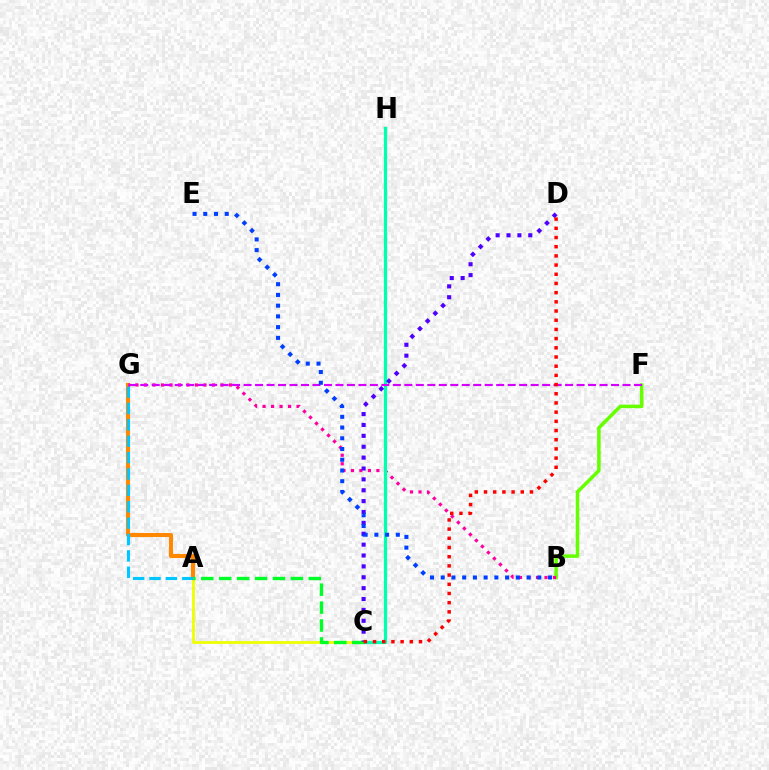{('A', 'C'): [{'color': '#eeff00', 'line_style': 'solid', 'thickness': 1.99}, {'color': '#00ff27', 'line_style': 'dashed', 'thickness': 2.43}], ('A', 'G'): [{'color': '#ff8800', 'line_style': 'solid', 'thickness': 2.95}, {'color': '#00c7ff', 'line_style': 'dashed', 'thickness': 2.23}], ('B', 'F'): [{'color': '#66ff00', 'line_style': 'solid', 'thickness': 2.53}], ('B', 'G'): [{'color': '#ff00a0', 'line_style': 'dotted', 'thickness': 2.31}], ('C', 'H'): [{'color': '#00ffaf', 'line_style': 'solid', 'thickness': 2.34}], ('C', 'D'): [{'color': '#4f00ff', 'line_style': 'dotted', 'thickness': 2.96}, {'color': '#ff0000', 'line_style': 'dotted', 'thickness': 2.5}], ('F', 'G'): [{'color': '#d600ff', 'line_style': 'dashed', 'thickness': 1.56}], ('B', 'E'): [{'color': '#003fff', 'line_style': 'dotted', 'thickness': 2.92}]}